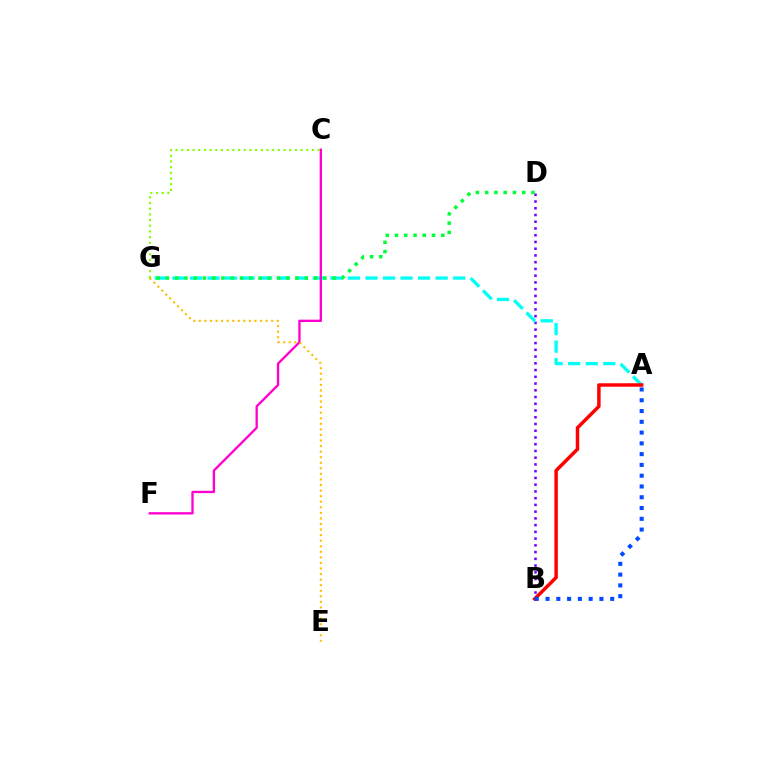{('B', 'D'): [{'color': '#7200ff', 'line_style': 'dotted', 'thickness': 1.83}], ('A', 'G'): [{'color': '#00fff6', 'line_style': 'dashed', 'thickness': 2.38}], ('A', 'B'): [{'color': '#ff0000', 'line_style': 'solid', 'thickness': 2.5}, {'color': '#004bff', 'line_style': 'dotted', 'thickness': 2.93}], ('C', 'F'): [{'color': '#ff00cf', 'line_style': 'solid', 'thickness': 1.68}], ('D', 'G'): [{'color': '#00ff39', 'line_style': 'dotted', 'thickness': 2.52}], ('C', 'G'): [{'color': '#84ff00', 'line_style': 'dotted', 'thickness': 1.54}], ('E', 'G'): [{'color': '#ffbd00', 'line_style': 'dotted', 'thickness': 1.51}]}